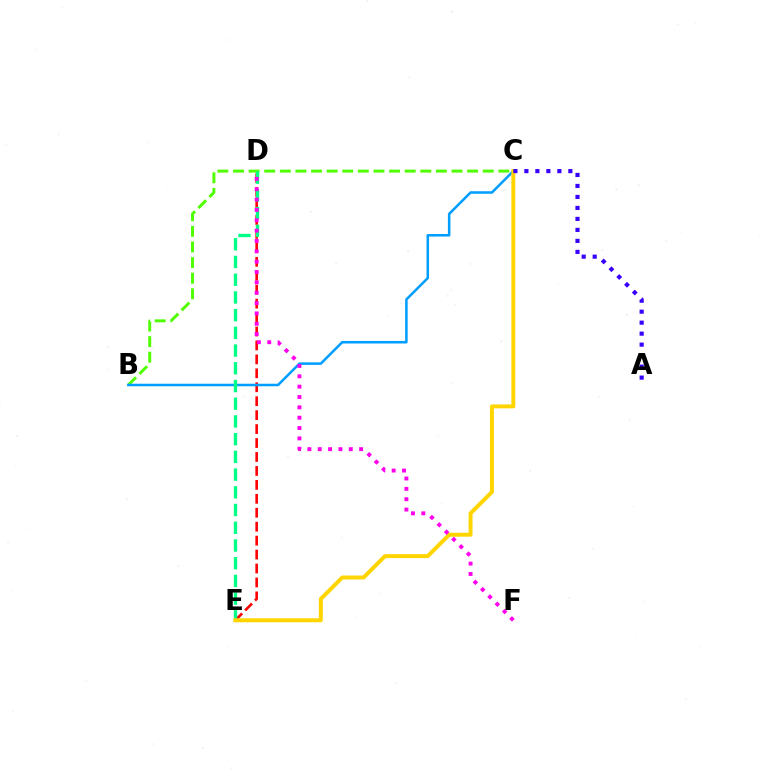{('B', 'C'): [{'color': '#4fff00', 'line_style': 'dashed', 'thickness': 2.12}, {'color': '#009eff', 'line_style': 'solid', 'thickness': 1.82}], ('D', 'E'): [{'color': '#ff0000', 'line_style': 'dashed', 'thickness': 1.89}, {'color': '#00ff86', 'line_style': 'dashed', 'thickness': 2.41}], ('C', 'E'): [{'color': '#ffd500', 'line_style': 'solid', 'thickness': 2.85}], ('A', 'C'): [{'color': '#3700ff', 'line_style': 'dotted', 'thickness': 2.99}], ('D', 'F'): [{'color': '#ff00ed', 'line_style': 'dotted', 'thickness': 2.81}]}